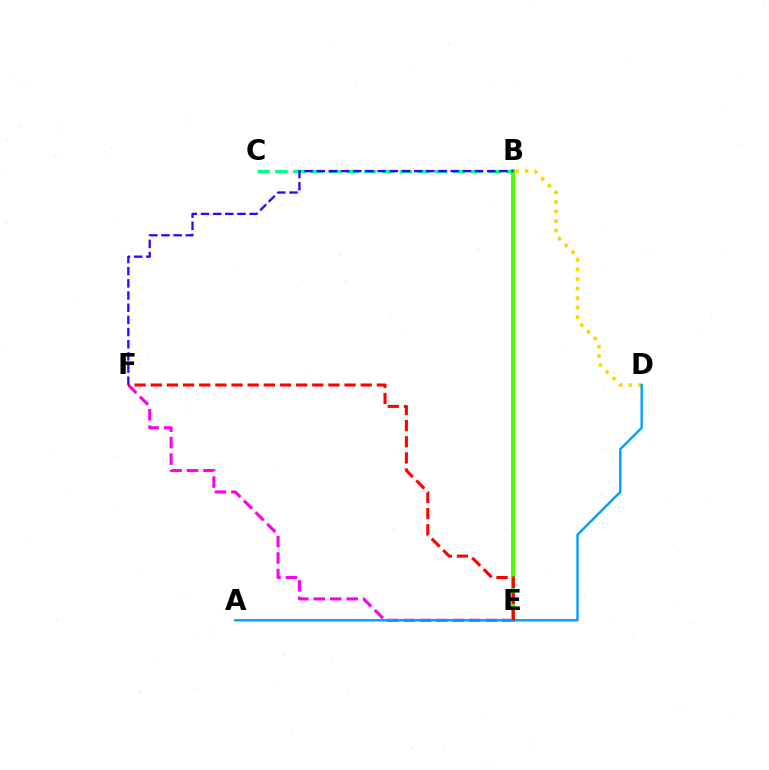{('E', 'F'): [{'color': '#ff00ed', 'line_style': 'dashed', 'thickness': 2.23}, {'color': '#ff0000', 'line_style': 'dashed', 'thickness': 2.19}], ('B', 'E'): [{'color': '#4fff00', 'line_style': 'solid', 'thickness': 2.97}], ('B', 'D'): [{'color': '#ffd500', 'line_style': 'dotted', 'thickness': 2.6}], ('B', 'C'): [{'color': '#00ff86', 'line_style': 'dashed', 'thickness': 2.41}], ('A', 'D'): [{'color': '#009eff', 'line_style': 'solid', 'thickness': 1.7}], ('B', 'F'): [{'color': '#3700ff', 'line_style': 'dashed', 'thickness': 1.65}]}